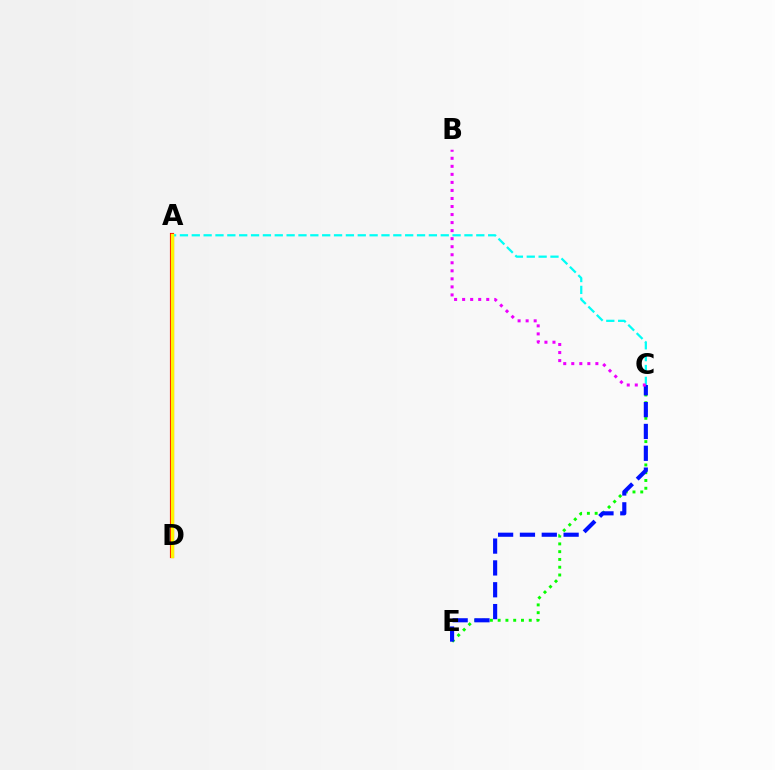{('C', 'E'): [{'color': '#08ff00', 'line_style': 'dotted', 'thickness': 2.11}, {'color': '#0010ff', 'line_style': 'dashed', 'thickness': 2.97}], ('A', 'D'): [{'color': '#ff0000', 'line_style': 'solid', 'thickness': 2.98}, {'color': '#fcf500', 'line_style': 'solid', 'thickness': 2.44}], ('A', 'C'): [{'color': '#00fff6', 'line_style': 'dashed', 'thickness': 1.61}], ('B', 'C'): [{'color': '#ee00ff', 'line_style': 'dotted', 'thickness': 2.18}]}